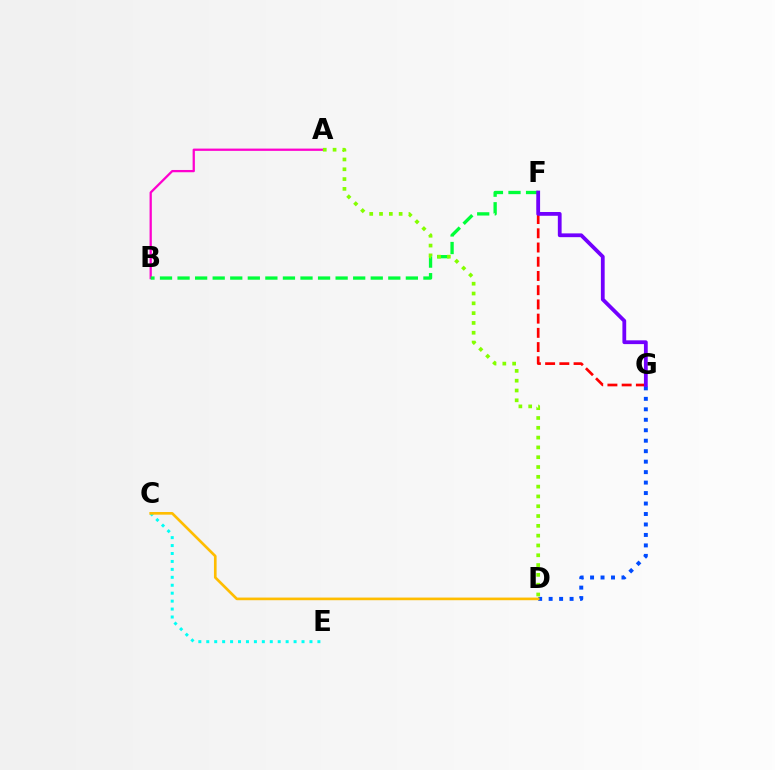{('D', 'G'): [{'color': '#004bff', 'line_style': 'dotted', 'thickness': 2.84}], ('C', 'E'): [{'color': '#00fff6', 'line_style': 'dotted', 'thickness': 2.16}], ('C', 'D'): [{'color': '#ffbd00', 'line_style': 'solid', 'thickness': 1.91}], ('A', 'B'): [{'color': '#ff00cf', 'line_style': 'solid', 'thickness': 1.64}], ('B', 'F'): [{'color': '#00ff39', 'line_style': 'dashed', 'thickness': 2.39}], ('A', 'D'): [{'color': '#84ff00', 'line_style': 'dotted', 'thickness': 2.66}], ('F', 'G'): [{'color': '#ff0000', 'line_style': 'dashed', 'thickness': 1.93}, {'color': '#7200ff', 'line_style': 'solid', 'thickness': 2.72}]}